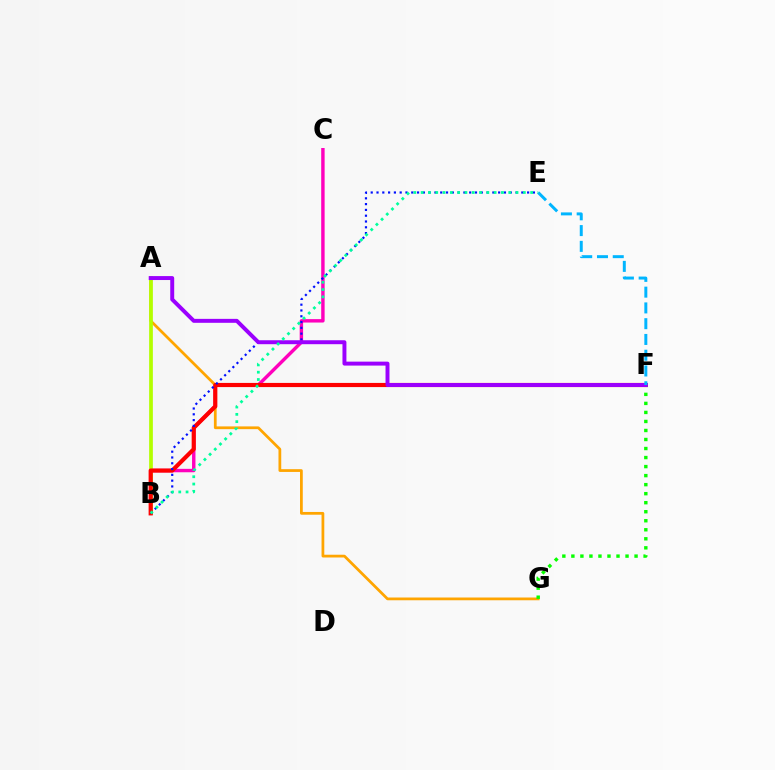{('B', 'C'): [{'color': '#ff00bd', 'line_style': 'solid', 'thickness': 2.46}], ('A', 'G'): [{'color': '#ffa500', 'line_style': 'solid', 'thickness': 1.98}], ('A', 'B'): [{'color': '#b3ff00', 'line_style': 'solid', 'thickness': 2.68}], ('B', 'F'): [{'color': '#ff0000', 'line_style': 'solid', 'thickness': 2.99}], ('B', 'E'): [{'color': '#0010ff', 'line_style': 'dotted', 'thickness': 1.57}, {'color': '#00ff9d', 'line_style': 'dotted', 'thickness': 1.98}], ('F', 'G'): [{'color': '#08ff00', 'line_style': 'dotted', 'thickness': 2.45}], ('A', 'F'): [{'color': '#9b00ff', 'line_style': 'solid', 'thickness': 2.84}], ('E', 'F'): [{'color': '#00b5ff', 'line_style': 'dashed', 'thickness': 2.14}]}